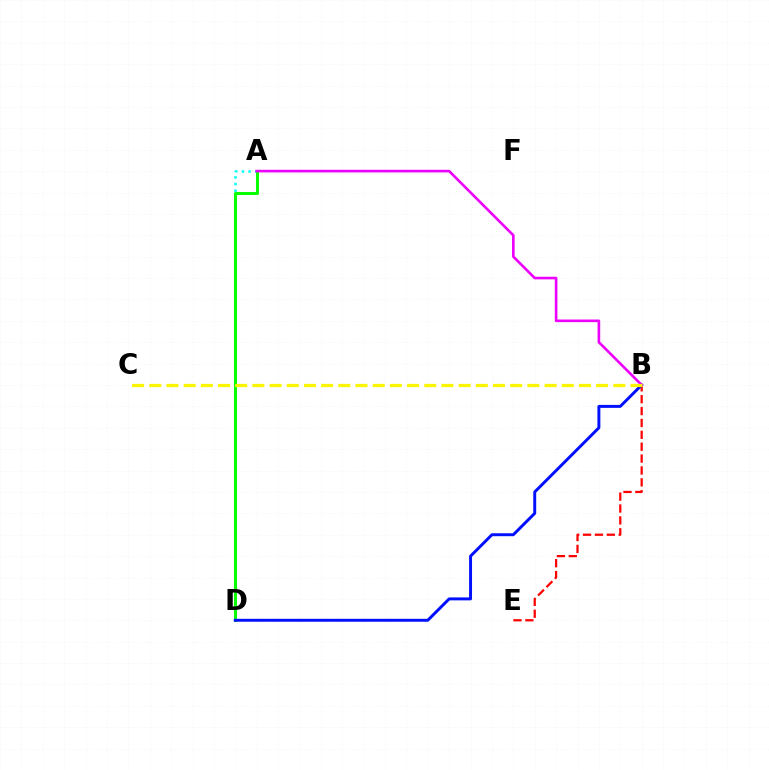{('A', 'D'): [{'color': '#00fff6', 'line_style': 'dotted', 'thickness': 1.81}, {'color': '#08ff00', 'line_style': 'solid', 'thickness': 2.18}], ('B', 'E'): [{'color': '#ff0000', 'line_style': 'dashed', 'thickness': 1.61}], ('B', 'D'): [{'color': '#0010ff', 'line_style': 'solid', 'thickness': 2.12}], ('A', 'B'): [{'color': '#ee00ff', 'line_style': 'solid', 'thickness': 1.89}], ('B', 'C'): [{'color': '#fcf500', 'line_style': 'dashed', 'thickness': 2.33}]}